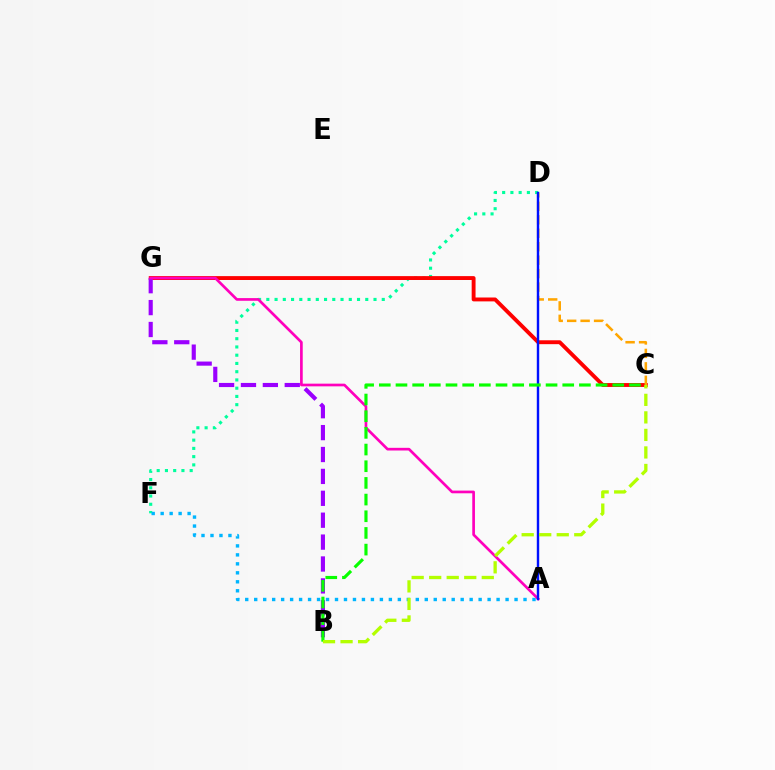{('D', 'F'): [{'color': '#00ff9d', 'line_style': 'dotted', 'thickness': 2.24}], ('C', 'G'): [{'color': '#ff0000', 'line_style': 'solid', 'thickness': 2.8}], ('B', 'G'): [{'color': '#9b00ff', 'line_style': 'dashed', 'thickness': 2.97}], ('A', 'F'): [{'color': '#00b5ff', 'line_style': 'dotted', 'thickness': 2.44}], ('A', 'G'): [{'color': '#ff00bd', 'line_style': 'solid', 'thickness': 1.93}], ('C', 'D'): [{'color': '#ffa500', 'line_style': 'dashed', 'thickness': 1.83}], ('A', 'D'): [{'color': '#0010ff', 'line_style': 'solid', 'thickness': 1.75}], ('B', 'C'): [{'color': '#08ff00', 'line_style': 'dashed', 'thickness': 2.27}, {'color': '#b3ff00', 'line_style': 'dashed', 'thickness': 2.38}]}